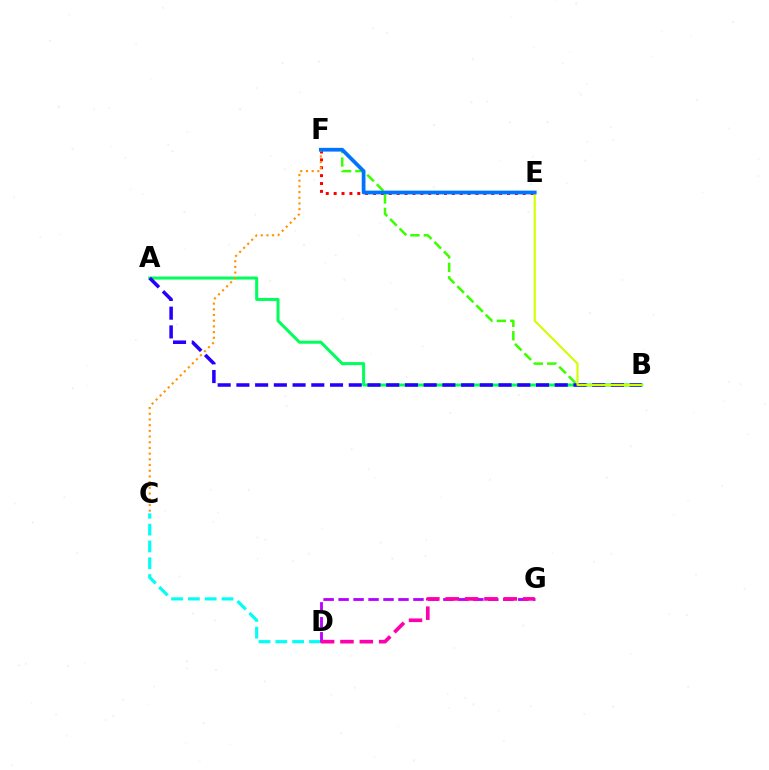{('E', 'F'): [{'color': '#ff0000', 'line_style': 'dotted', 'thickness': 2.14}, {'color': '#0074ff', 'line_style': 'solid', 'thickness': 2.7}], ('A', 'B'): [{'color': '#00ff5c', 'line_style': 'solid', 'thickness': 2.18}, {'color': '#2500ff', 'line_style': 'dashed', 'thickness': 2.54}], ('C', 'D'): [{'color': '#00fff6', 'line_style': 'dashed', 'thickness': 2.28}], ('B', 'F'): [{'color': '#3dff00', 'line_style': 'dashed', 'thickness': 1.83}], ('B', 'E'): [{'color': '#d1ff00', 'line_style': 'solid', 'thickness': 1.52}], ('D', 'G'): [{'color': '#b900ff', 'line_style': 'dashed', 'thickness': 2.03}, {'color': '#ff00ac', 'line_style': 'dashed', 'thickness': 2.63}], ('C', 'F'): [{'color': '#ff9400', 'line_style': 'dotted', 'thickness': 1.55}]}